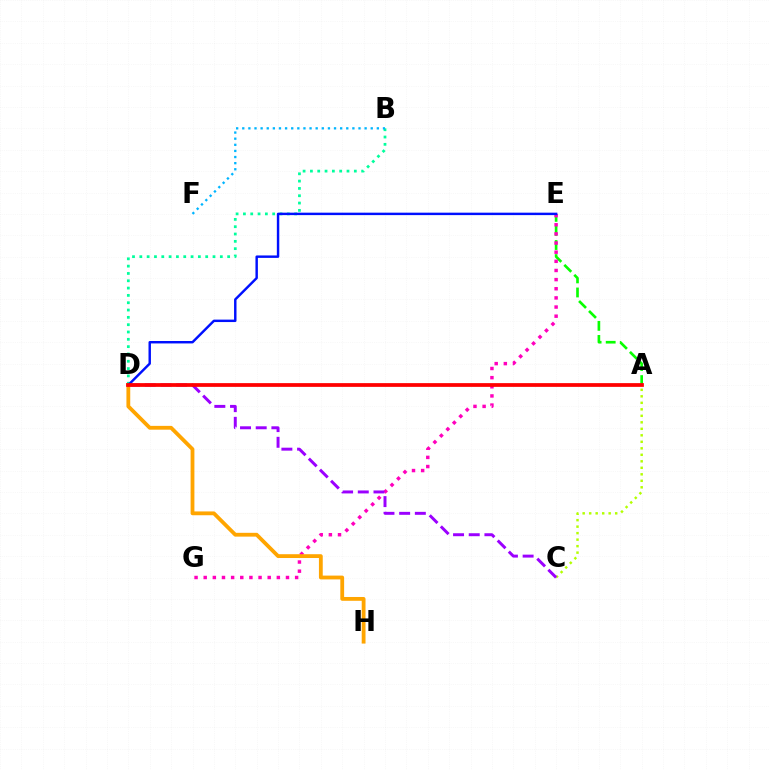{('A', 'C'): [{'color': '#b3ff00', 'line_style': 'dotted', 'thickness': 1.77}], ('A', 'E'): [{'color': '#08ff00', 'line_style': 'dashed', 'thickness': 1.91}], ('E', 'G'): [{'color': '#ff00bd', 'line_style': 'dotted', 'thickness': 2.48}], ('B', 'D'): [{'color': '#00ff9d', 'line_style': 'dotted', 'thickness': 1.99}], ('C', 'D'): [{'color': '#9b00ff', 'line_style': 'dashed', 'thickness': 2.13}], ('B', 'F'): [{'color': '#00b5ff', 'line_style': 'dotted', 'thickness': 1.66}], ('D', 'H'): [{'color': '#ffa500', 'line_style': 'solid', 'thickness': 2.74}], ('D', 'E'): [{'color': '#0010ff', 'line_style': 'solid', 'thickness': 1.76}], ('A', 'D'): [{'color': '#ff0000', 'line_style': 'solid', 'thickness': 2.7}]}